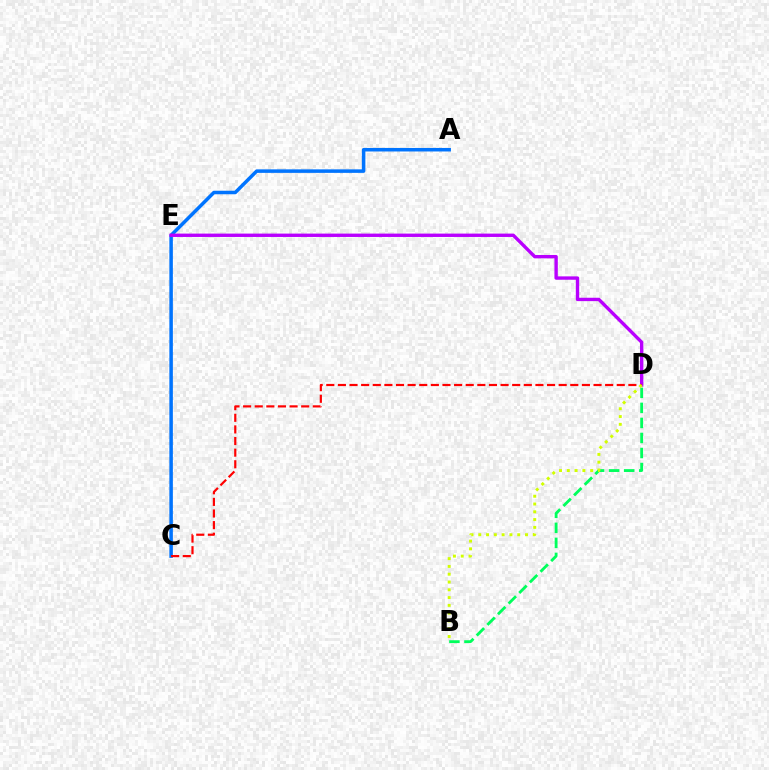{('B', 'D'): [{'color': '#00ff5c', 'line_style': 'dashed', 'thickness': 2.04}, {'color': '#d1ff00', 'line_style': 'dotted', 'thickness': 2.12}], ('A', 'C'): [{'color': '#0074ff', 'line_style': 'solid', 'thickness': 2.53}], ('D', 'E'): [{'color': '#b900ff', 'line_style': 'solid', 'thickness': 2.43}], ('C', 'D'): [{'color': '#ff0000', 'line_style': 'dashed', 'thickness': 1.58}]}